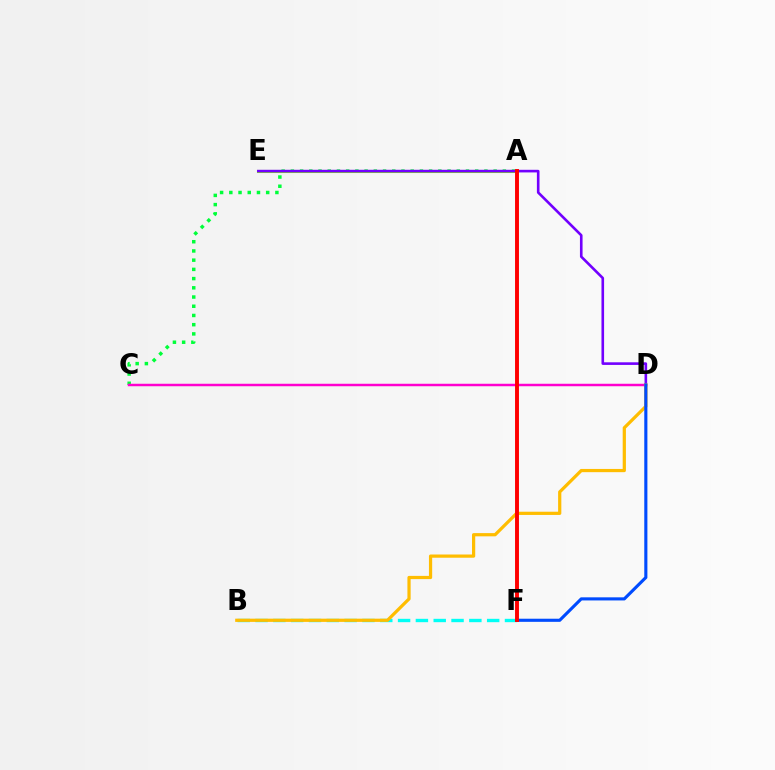{('A', 'C'): [{'color': '#00ff39', 'line_style': 'dotted', 'thickness': 2.5}], ('B', 'F'): [{'color': '#00fff6', 'line_style': 'dashed', 'thickness': 2.42}], ('A', 'E'): [{'color': '#84ff00', 'line_style': 'solid', 'thickness': 2.21}], ('C', 'D'): [{'color': '#ff00cf', 'line_style': 'solid', 'thickness': 1.78}], ('D', 'E'): [{'color': '#7200ff', 'line_style': 'solid', 'thickness': 1.88}], ('B', 'D'): [{'color': '#ffbd00', 'line_style': 'solid', 'thickness': 2.32}], ('D', 'F'): [{'color': '#004bff', 'line_style': 'solid', 'thickness': 2.24}], ('A', 'F'): [{'color': '#ff0000', 'line_style': 'solid', 'thickness': 2.82}]}